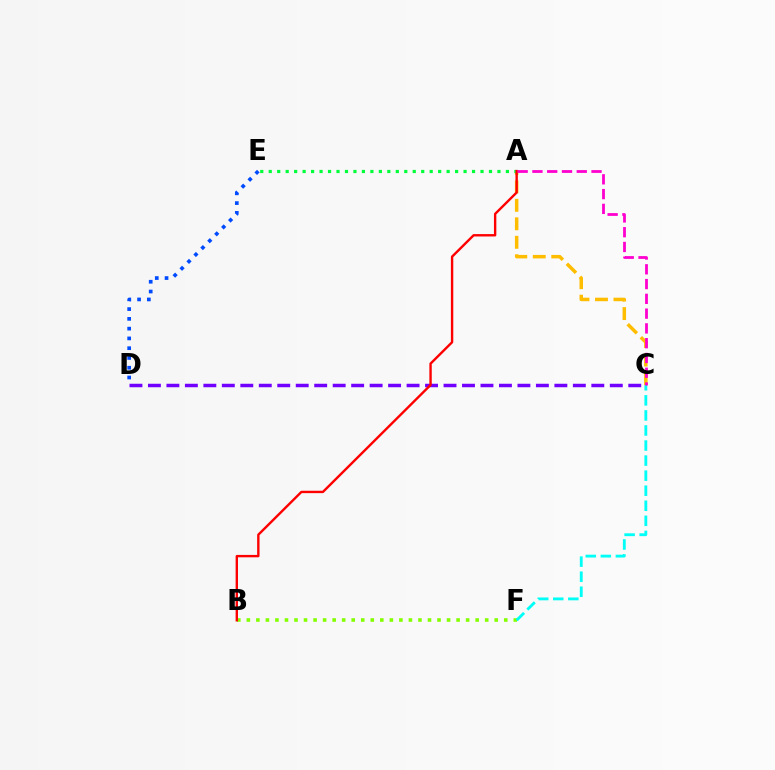{('A', 'C'): [{'color': '#ffbd00', 'line_style': 'dashed', 'thickness': 2.51}, {'color': '#ff00cf', 'line_style': 'dashed', 'thickness': 2.01}], ('B', 'F'): [{'color': '#84ff00', 'line_style': 'dotted', 'thickness': 2.59}], ('A', 'E'): [{'color': '#00ff39', 'line_style': 'dotted', 'thickness': 2.3}], ('C', 'D'): [{'color': '#7200ff', 'line_style': 'dashed', 'thickness': 2.51}], ('C', 'F'): [{'color': '#00fff6', 'line_style': 'dashed', 'thickness': 2.05}], ('D', 'E'): [{'color': '#004bff', 'line_style': 'dotted', 'thickness': 2.66}], ('A', 'B'): [{'color': '#ff0000', 'line_style': 'solid', 'thickness': 1.72}]}